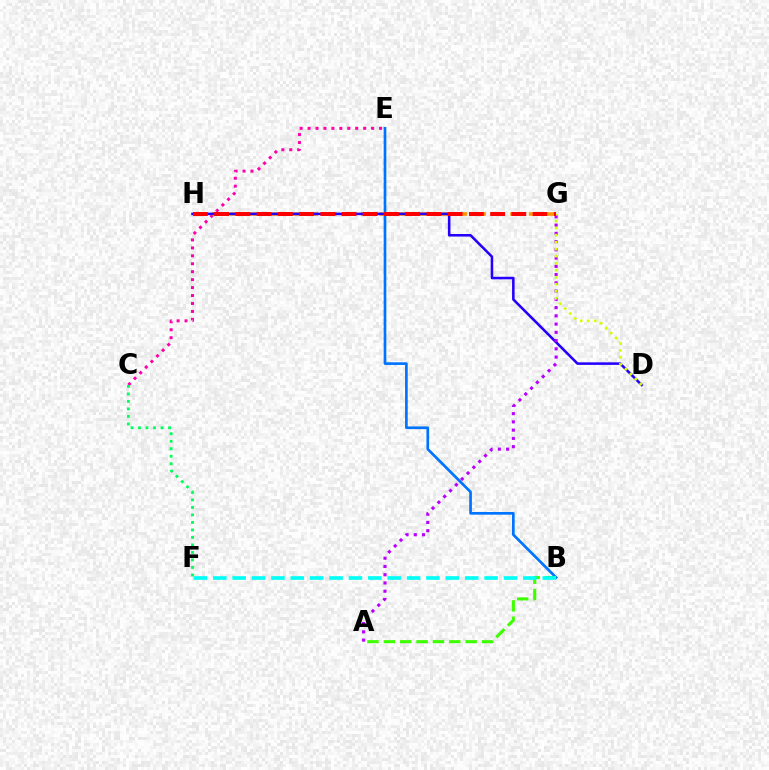{('C', 'E'): [{'color': '#ff00ac', 'line_style': 'dotted', 'thickness': 2.16}], ('C', 'F'): [{'color': '#00ff5c', 'line_style': 'dotted', 'thickness': 2.04}], ('G', 'H'): [{'color': '#ff9400', 'line_style': 'dashed', 'thickness': 2.53}, {'color': '#ff0000', 'line_style': 'dashed', 'thickness': 2.88}], ('D', 'H'): [{'color': '#2500ff', 'line_style': 'solid', 'thickness': 1.84}], ('B', 'E'): [{'color': '#0074ff', 'line_style': 'solid', 'thickness': 1.93}], ('A', 'G'): [{'color': '#b900ff', 'line_style': 'dotted', 'thickness': 2.24}], ('A', 'B'): [{'color': '#3dff00', 'line_style': 'dashed', 'thickness': 2.22}], ('D', 'G'): [{'color': '#d1ff00', 'line_style': 'dotted', 'thickness': 1.91}], ('B', 'F'): [{'color': '#00fff6', 'line_style': 'dashed', 'thickness': 2.63}]}